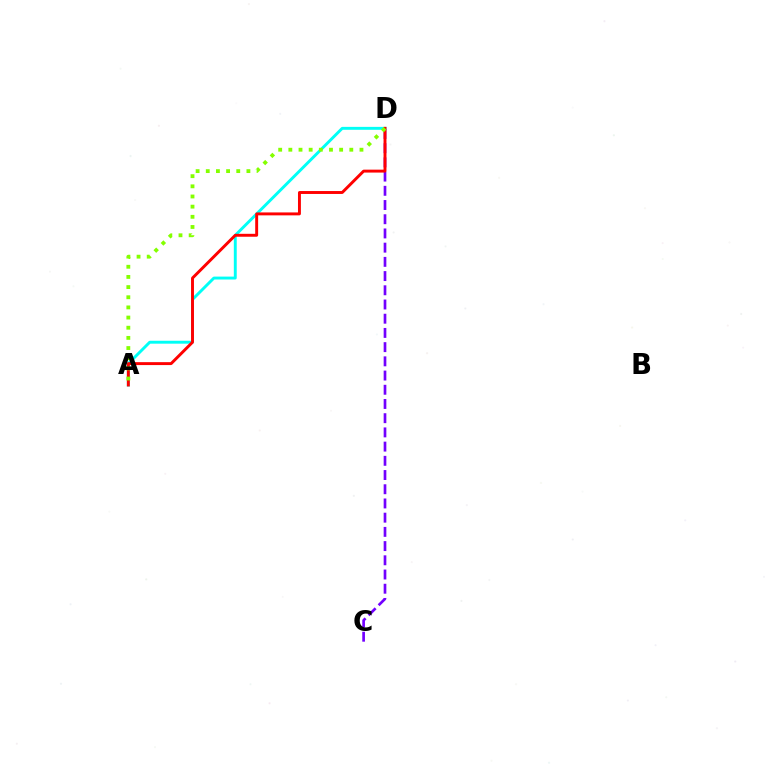{('A', 'D'): [{'color': '#00fff6', 'line_style': 'solid', 'thickness': 2.1}, {'color': '#ff0000', 'line_style': 'solid', 'thickness': 2.11}, {'color': '#84ff00', 'line_style': 'dotted', 'thickness': 2.76}], ('C', 'D'): [{'color': '#7200ff', 'line_style': 'dashed', 'thickness': 1.93}]}